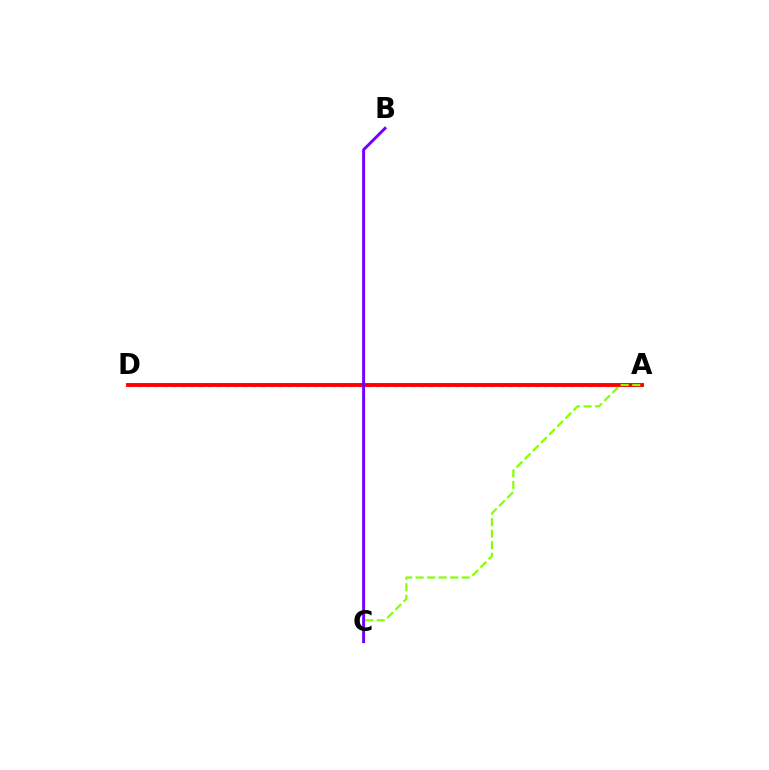{('A', 'D'): [{'color': '#00fff6', 'line_style': 'dotted', 'thickness': 2.4}, {'color': '#ff0000', 'line_style': 'solid', 'thickness': 2.81}], ('A', 'C'): [{'color': '#84ff00', 'line_style': 'dashed', 'thickness': 1.56}], ('B', 'C'): [{'color': '#7200ff', 'line_style': 'solid', 'thickness': 2.1}]}